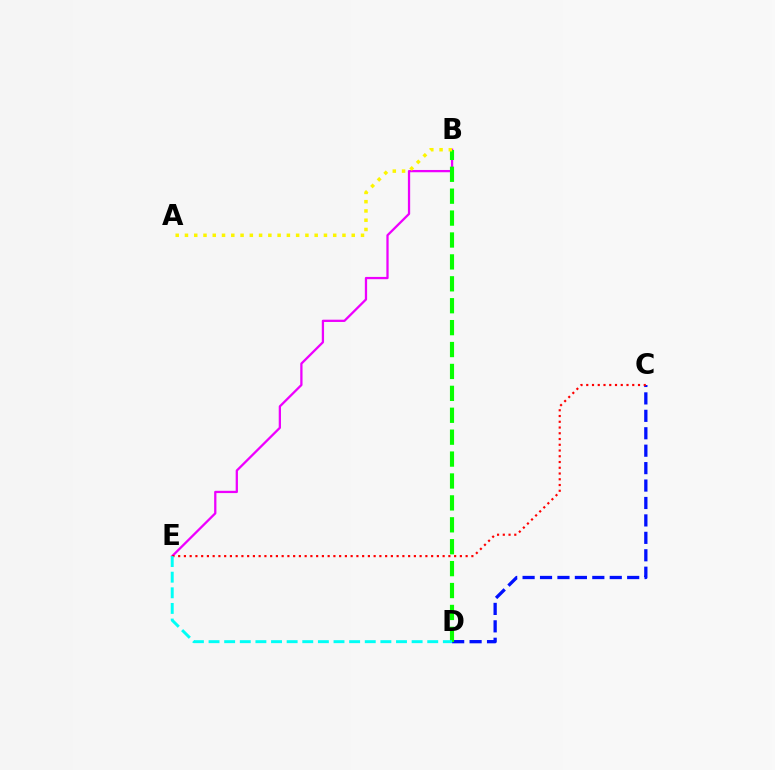{('B', 'E'): [{'color': '#ee00ff', 'line_style': 'solid', 'thickness': 1.64}], ('C', 'D'): [{'color': '#0010ff', 'line_style': 'dashed', 'thickness': 2.37}], ('C', 'E'): [{'color': '#ff0000', 'line_style': 'dotted', 'thickness': 1.56}], ('B', 'D'): [{'color': '#08ff00', 'line_style': 'dashed', 'thickness': 2.98}], ('A', 'B'): [{'color': '#fcf500', 'line_style': 'dotted', 'thickness': 2.52}], ('D', 'E'): [{'color': '#00fff6', 'line_style': 'dashed', 'thickness': 2.12}]}